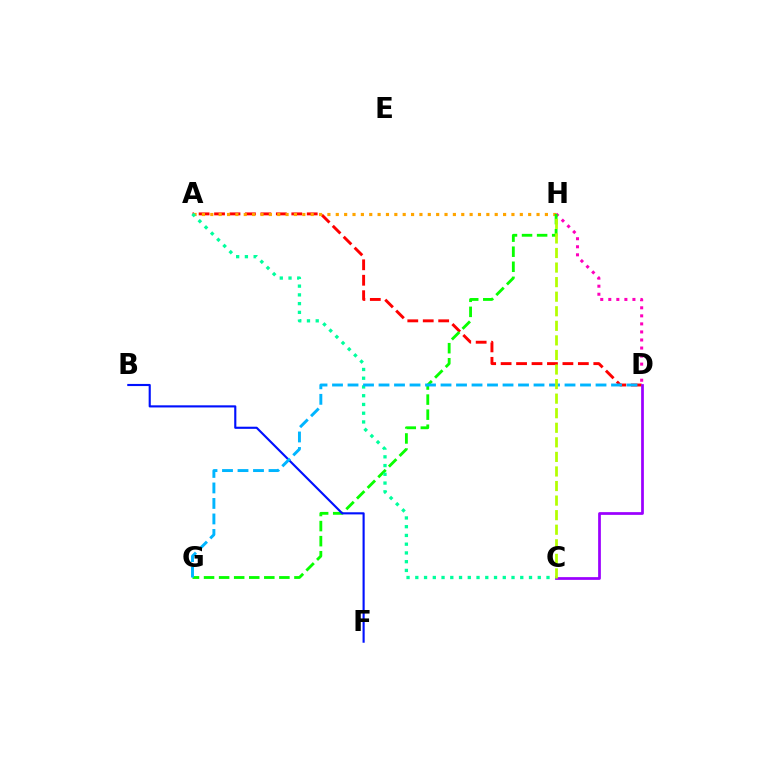{('A', 'D'): [{'color': '#ff0000', 'line_style': 'dashed', 'thickness': 2.1}], ('A', 'H'): [{'color': '#ffa500', 'line_style': 'dotted', 'thickness': 2.27}], ('D', 'H'): [{'color': '#ff00bd', 'line_style': 'dotted', 'thickness': 2.19}], ('G', 'H'): [{'color': '#08ff00', 'line_style': 'dashed', 'thickness': 2.05}], ('A', 'C'): [{'color': '#00ff9d', 'line_style': 'dotted', 'thickness': 2.38}], ('C', 'D'): [{'color': '#9b00ff', 'line_style': 'solid', 'thickness': 1.97}], ('B', 'F'): [{'color': '#0010ff', 'line_style': 'solid', 'thickness': 1.53}], ('D', 'G'): [{'color': '#00b5ff', 'line_style': 'dashed', 'thickness': 2.11}], ('C', 'H'): [{'color': '#b3ff00', 'line_style': 'dashed', 'thickness': 1.98}]}